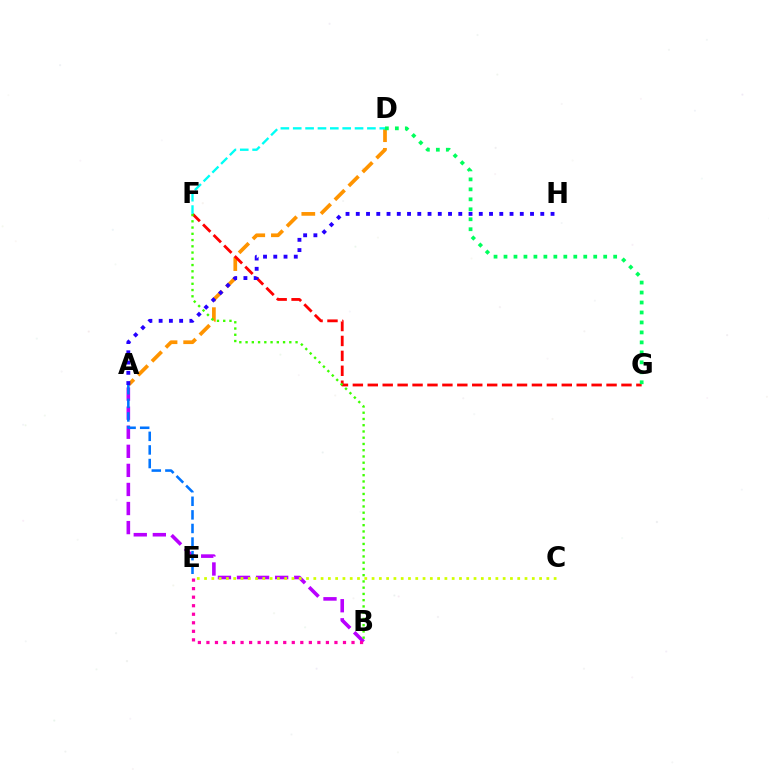{('A', 'B'): [{'color': '#b900ff', 'line_style': 'dashed', 'thickness': 2.59}], ('A', 'D'): [{'color': '#ff9400', 'line_style': 'dashed', 'thickness': 2.67}], ('B', 'E'): [{'color': '#ff00ac', 'line_style': 'dotted', 'thickness': 2.32}], ('F', 'G'): [{'color': '#ff0000', 'line_style': 'dashed', 'thickness': 2.03}], ('D', 'G'): [{'color': '#00ff5c', 'line_style': 'dotted', 'thickness': 2.71}], ('A', 'H'): [{'color': '#2500ff', 'line_style': 'dotted', 'thickness': 2.78}], ('A', 'E'): [{'color': '#0074ff', 'line_style': 'dashed', 'thickness': 1.85}], ('B', 'F'): [{'color': '#3dff00', 'line_style': 'dotted', 'thickness': 1.7}], ('D', 'F'): [{'color': '#00fff6', 'line_style': 'dashed', 'thickness': 1.68}], ('C', 'E'): [{'color': '#d1ff00', 'line_style': 'dotted', 'thickness': 1.98}]}